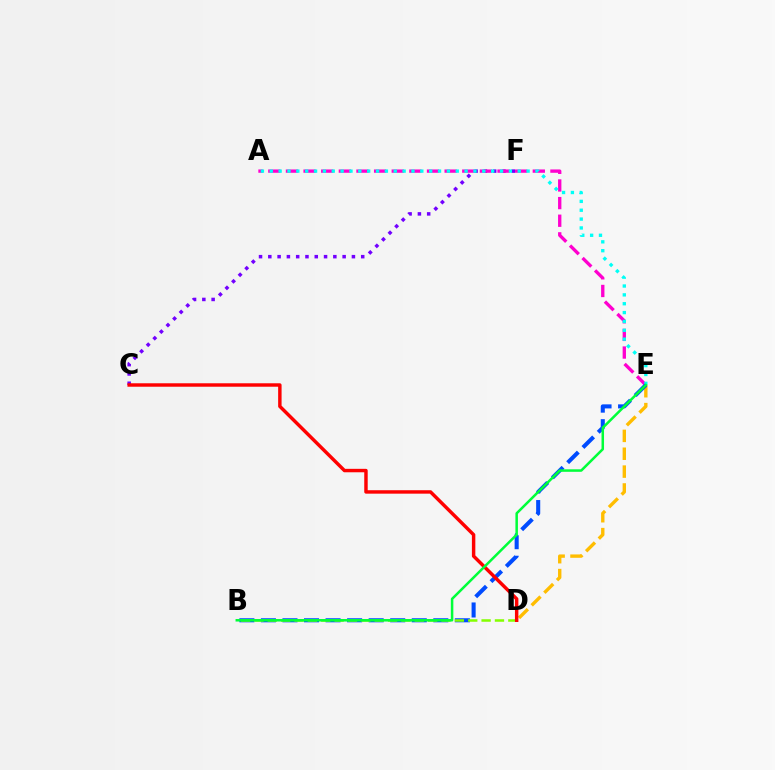{('D', 'E'): [{'color': '#ffbd00', 'line_style': 'dashed', 'thickness': 2.43}], ('C', 'F'): [{'color': '#7200ff', 'line_style': 'dotted', 'thickness': 2.52}], ('A', 'E'): [{'color': '#ff00cf', 'line_style': 'dashed', 'thickness': 2.4}, {'color': '#00fff6', 'line_style': 'dotted', 'thickness': 2.41}], ('B', 'E'): [{'color': '#004bff', 'line_style': 'dashed', 'thickness': 2.93}, {'color': '#00ff39', 'line_style': 'solid', 'thickness': 1.81}], ('B', 'D'): [{'color': '#84ff00', 'line_style': 'dashed', 'thickness': 1.82}], ('C', 'D'): [{'color': '#ff0000', 'line_style': 'solid', 'thickness': 2.48}]}